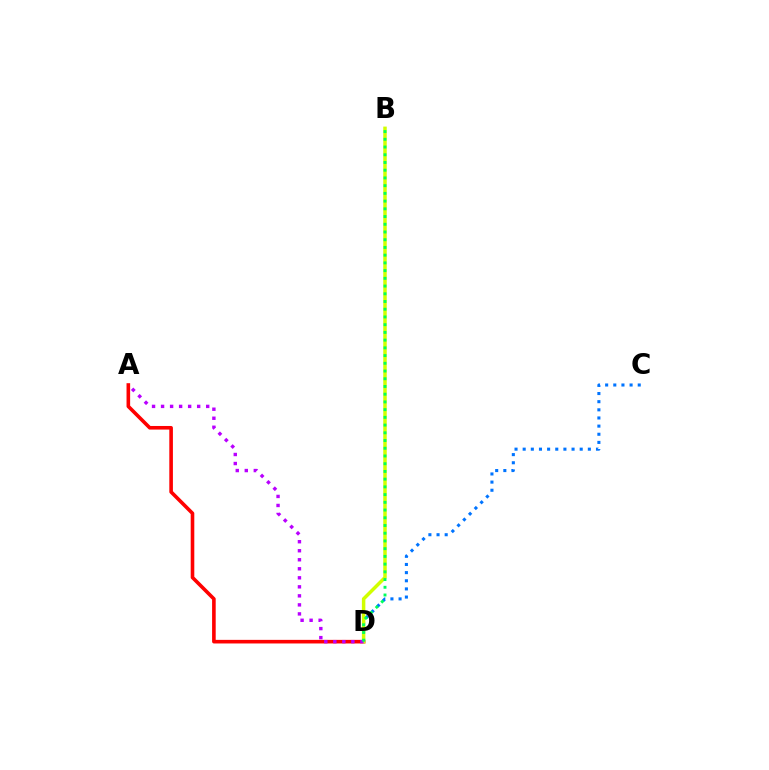{('A', 'D'): [{'color': '#ff0000', 'line_style': 'solid', 'thickness': 2.59}, {'color': '#b900ff', 'line_style': 'dotted', 'thickness': 2.45}], ('C', 'D'): [{'color': '#0074ff', 'line_style': 'dotted', 'thickness': 2.21}], ('B', 'D'): [{'color': '#d1ff00', 'line_style': 'solid', 'thickness': 2.51}, {'color': '#00ff5c', 'line_style': 'dotted', 'thickness': 2.1}]}